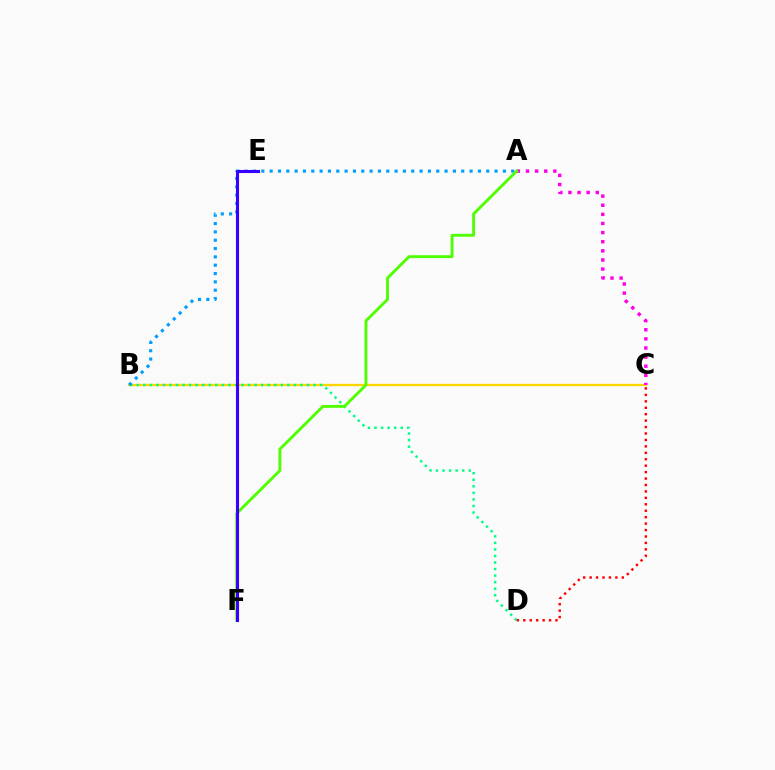{('B', 'C'): [{'color': '#ffd500', 'line_style': 'solid', 'thickness': 1.67}], ('B', 'D'): [{'color': '#00ff86', 'line_style': 'dotted', 'thickness': 1.78}], ('A', 'C'): [{'color': '#ff00ed', 'line_style': 'dotted', 'thickness': 2.48}], ('A', 'B'): [{'color': '#009eff', 'line_style': 'dotted', 'thickness': 2.26}], ('A', 'F'): [{'color': '#4fff00', 'line_style': 'solid', 'thickness': 2.08}], ('E', 'F'): [{'color': '#3700ff', 'line_style': 'solid', 'thickness': 2.23}], ('C', 'D'): [{'color': '#ff0000', 'line_style': 'dotted', 'thickness': 1.75}]}